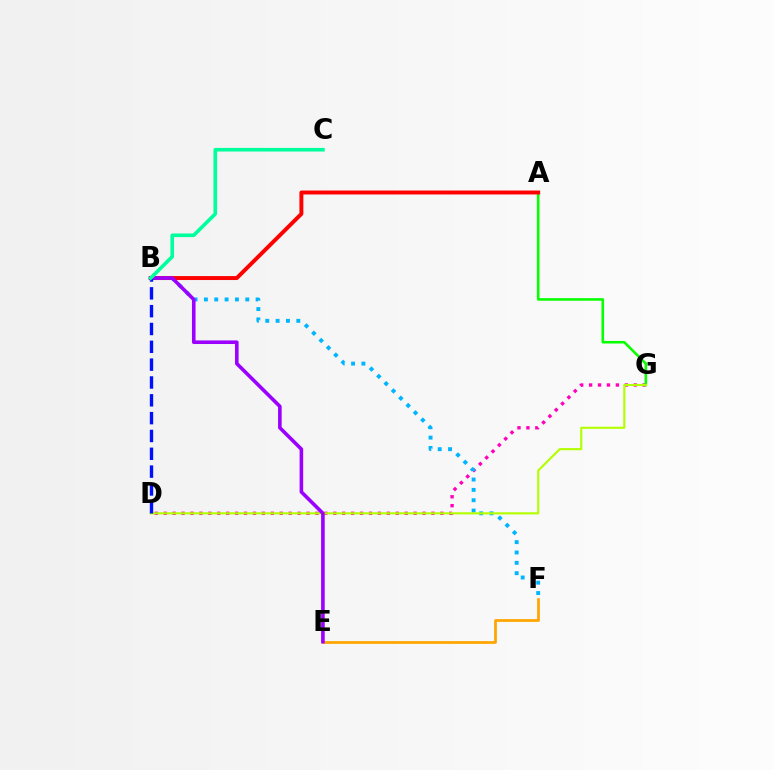{('D', 'G'): [{'color': '#ff00bd', 'line_style': 'dotted', 'thickness': 2.42}, {'color': '#b3ff00', 'line_style': 'solid', 'thickness': 1.54}], ('A', 'G'): [{'color': '#08ff00', 'line_style': 'solid', 'thickness': 1.86}], ('B', 'F'): [{'color': '#00b5ff', 'line_style': 'dotted', 'thickness': 2.81}], ('A', 'B'): [{'color': '#ff0000', 'line_style': 'solid', 'thickness': 2.84}], ('E', 'F'): [{'color': '#ffa500', 'line_style': 'solid', 'thickness': 1.97}], ('B', 'E'): [{'color': '#9b00ff', 'line_style': 'solid', 'thickness': 2.59}], ('B', 'D'): [{'color': '#0010ff', 'line_style': 'dashed', 'thickness': 2.42}], ('B', 'C'): [{'color': '#00ff9d', 'line_style': 'solid', 'thickness': 2.61}]}